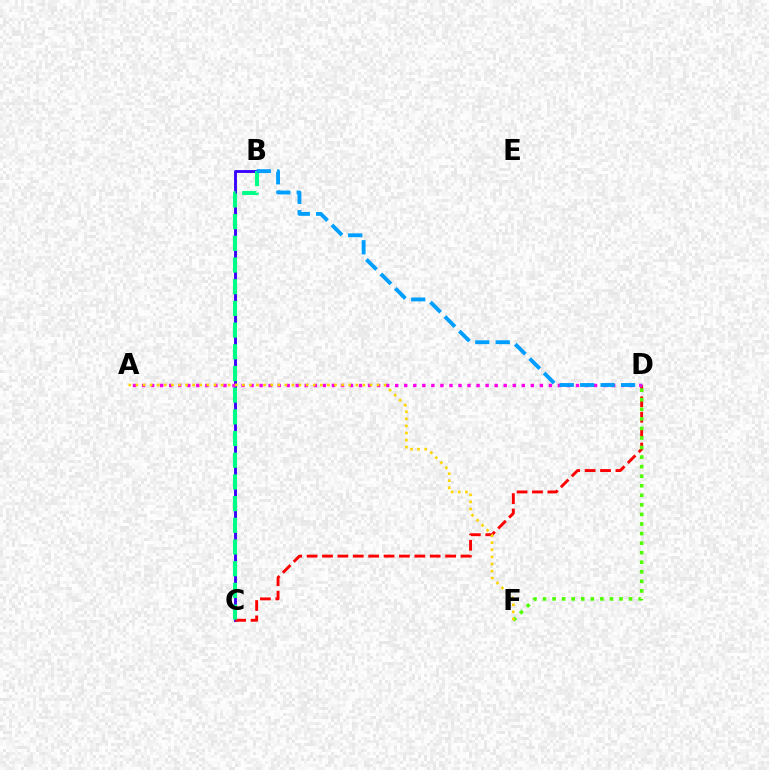{('B', 'C'): [{'color': '#3700ff', 'line_style': 'solid', 'thickness': 2.06}, {'color': '#00ff86', 'line_style': 'dashed', 'thickness': 2.95}], ('C', 'D'): [{'color': '#ff0000', 'line_style': 'dashed', 'thickness': 2.09}], ('D', 'F'): [{'color': '#4fff00', 'line_style': 'dotted', 'thickness': 2.6}], ('A', 'D'): [{'color': '#ff00ed', 'line_style': 'dotted', 'thickness': 2.46}], ('B', 'D'): [{'color': '#009eff', 'line_style': 'dashed', 'thickness': 2.78}], ('A', 'F'): [{'color': '#ffd500', 'line_style': 'dotted', 'thickness': 1.93}]}